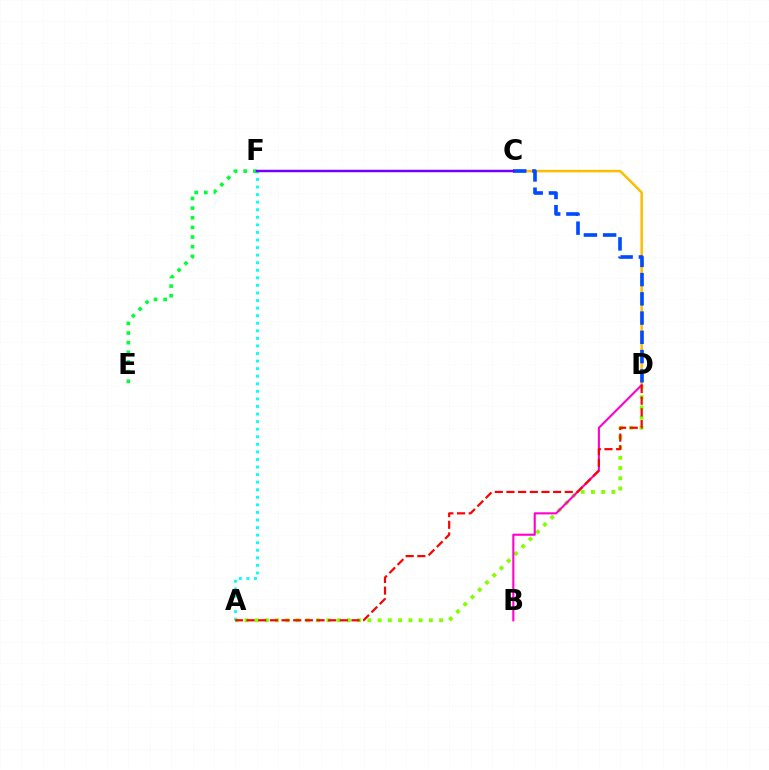{('A', 'F'): [{'color': '#00fff6', 'line_style': 'dotted', 'thickness': 2.06}], ('C', 'D'): [{'color': '#ffbd00', 'line_style': 'solid', 'thickness': 1.82}, {'color': '#004bff', 'line_style': 'dashed', 'thickness': 2.61}], ('A', 'D'): [{'color': '#84ff00', 'line_style': 'dotted', 'thickness': 2.78}, {'color': '#ff0000', 'line_style': 'dashed', 'thickness': 1.58}], ('B', 'D'): [{'color': '#ff00cf', 'line_style': 'solid', 'thickness': 1.51}], ('E', 'F'): [{'color': '#00ff39', 'line_style': 'dotted', 'thickness': 2.62}], ('C', 'F'): [{'color': '#7200ff', 'line_style': 'solid', 'thickness': 1.78}]}